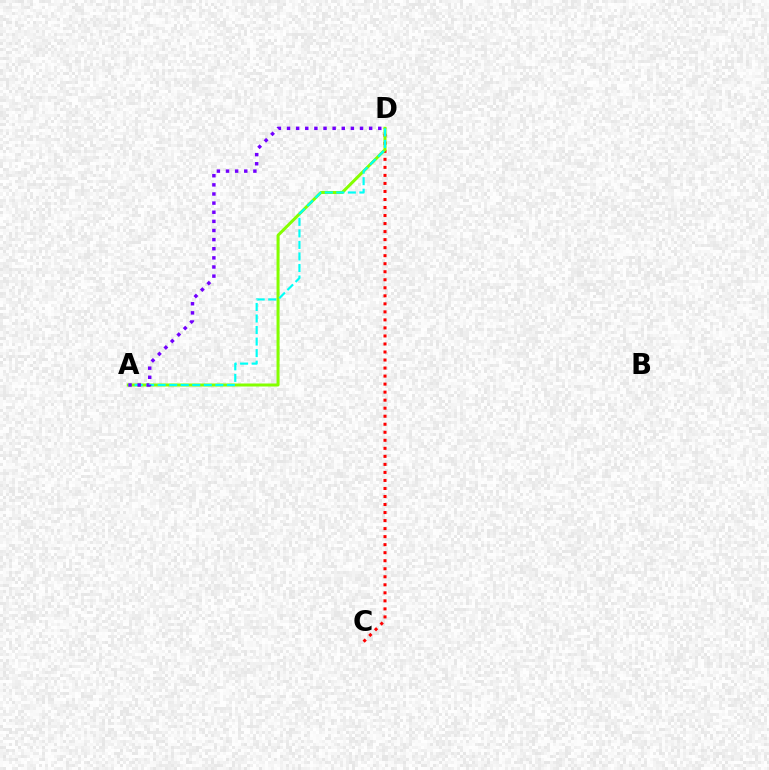{('C', 'D'): [{'color': '#ff0000', 'line_style': 'dotted', 'thickness': 2.18}], ('A', 'D'): [{'color': '#84ff00', 'line_style': 'solid', 'thickness': 2.17}, {'color': '#00fff6', 'line_style': 'dashed', 'thickness': 1.57}, {'color': '#7200ff', 'line_style': 'dotted', 'thickness': 2.48}]}